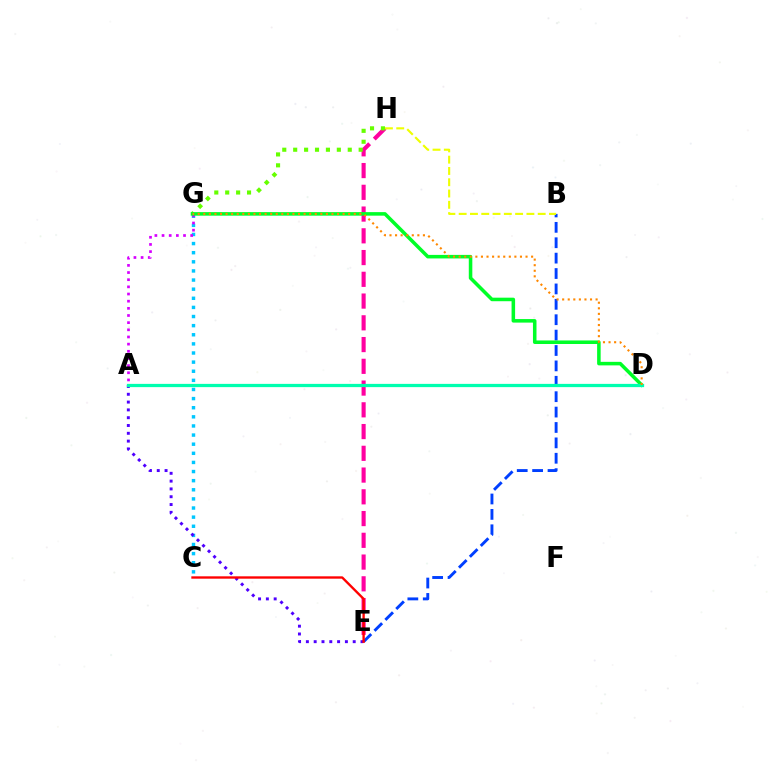{('E', 'H'): [{'color': '#ff00a0', 'line_style': 'dashed', 'thickness': 2.95}], ('C', 'G'): [{'color': '#00c7ff', 'line_style': 'dotted', 'thickness': 2.48}], ('G', 'H'): [{'color': '#66ff00', 'line_style': 'dotted', 'thickness': 2.97}], ('A', 'G'): [{'color': '#d600ff', 'line_style': 'dotted', 'thickness': 1.94}], ('B', 'E'): [{'color': '#003fff', 'line_style': 'dashed', 'thickness': 2.09}], ('D', 'G'): [{'color': '#00ff27', 'line_style': 'solid', 'thickness': 2.55}, {'color': '#ff8800', 'line_style': 'dotted', 'thickness': 1.51}], ('A', 'E'): [{'color': '#4f00ff', 'line_style': 'dotted', 'thickness': 2.12}], ('B', 'H'): [{'color': '#eeff00', 'line_style': 'dashed', 'thickness': 1.53}], ('C', 'E'): [{'color': '#ff0000', 'line_style': 'solid', 'thickness': 1.7}], ('A', 'D'): [{'color': '#00ffaf', 'line_style': 'solid', 'thickness': 2.34}]}